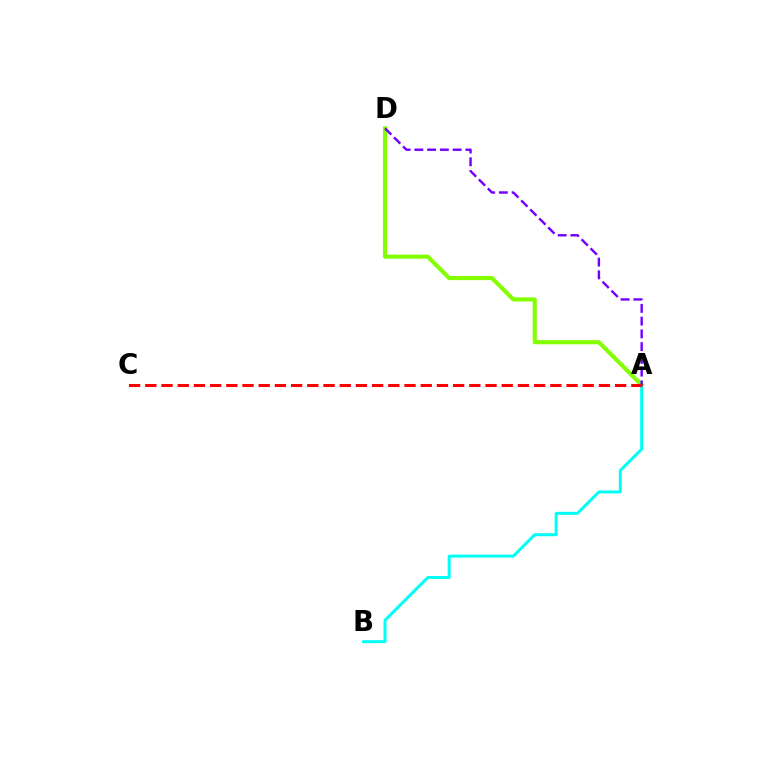{('A', 'D'): [{'color': '#84ff00', 'line_style': 'solid', 'thickness': 2.97}, {'color': '#7200ff', 'line_style': 'dashed', 'thickness': 1.73}], ('A', 'B'): [{'color': '#00fff6', 'line_style': 'solid', 'thickness': 2.17}], ('A', 'C'): [{'color': '#ff0000', 'line_style': 'dashed', 'thickness': 2.2}]}